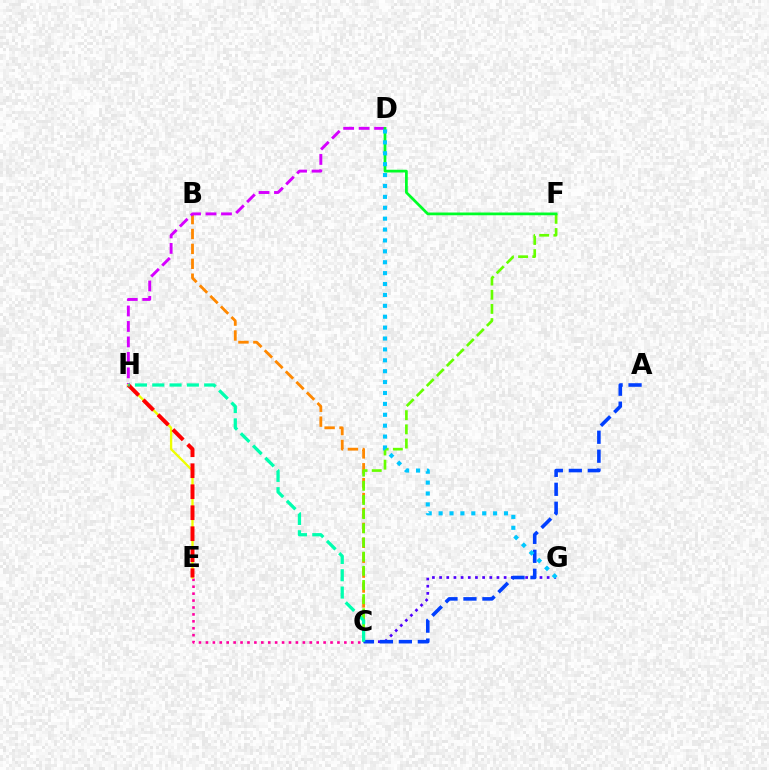{('C', 'G'): [{'color': '#4f00ff', 'line_style': 'dotted', 'thickness': 1.95}], ('B', 'C'): [{'color': '#ff8800', 'line_style': 'dashed', 'thickness': 2.02}], ('D', 'H'): [{'color': '#d600ff', 'line_style': 'dashed', 'thickness': 2.1}], ('C', 'E'): [{'color': '#ff00a0', 'line_style': 'dotted', 'thickness': 1.88}], ('C', 'F'): [{'color': '#66ff00', 'line_style': 'dashed', 'thickness': 1.93}], ('A', 'C'): [{'color': '#003fff', 'line_style': 'dashed', 'thickness': 2.58}], ('D', 'F'): [{'color': '#00ff27', 'line_style': 'solid', 'thickness': 1.98}], ('E', 'H'): [{'color': '#eeff00', 'line_style': 'solid', 'thickness': 1.68}, {'color': '#ff0000', 'line_style': 'dashed', 'thickness': 2.85}], ('C', 'H'): [{'color': '#00ffaf', 'line_style': 'dashed', 'thickness': 2.35}], ('D', 'G'): [{'color': '#00c7ff', 'line_style': 'dotted', 'thickness': 2.96}]}